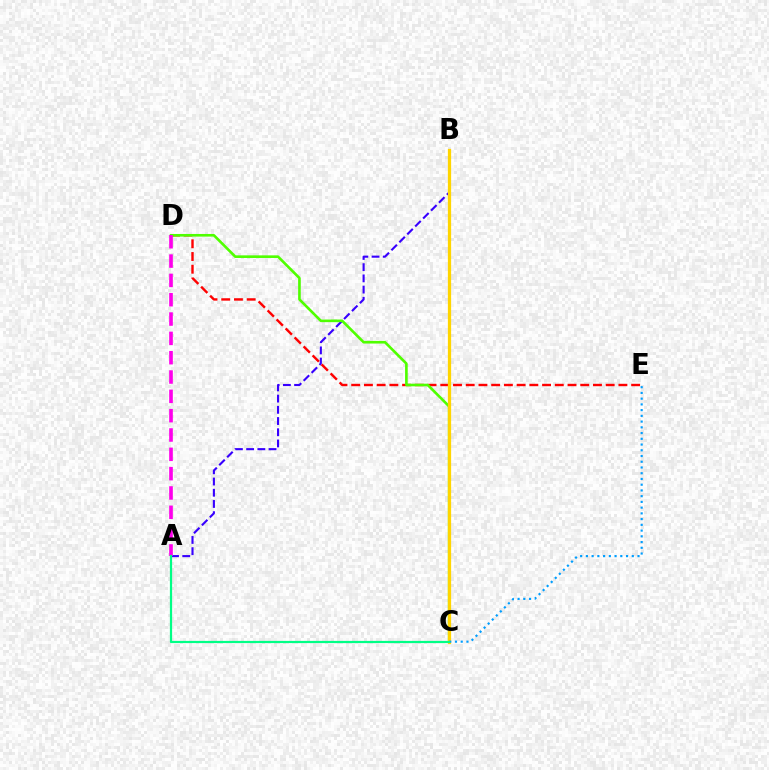{('A', 'B'): [{'color': '#3700ff', 'line_style': 'dashed', 'thickness': 1.52}], ('D', 'E'): [{'color': '#ff0000', 'line_style': 'dashed', 'thickness': 1.73}], ('C', 'D'): [{'color': '#4fff00', 'line_style': 'solid', 'thickness': 1.9}], ('B', 'C'): [{'color': '#ffd500', 'line_style': 'solid', 'thickness': 2.34}], ('C', 'E'): [{'color': '#009eff', 'line_style': 'dotted', 'thickness': 1.56}], ('A', 'D'): [{'color': '#ff00ed', 'line_style': 'dashed', 'thickness': 2.63}], ('A', 'C'): [{'color': '#00ff86', 'line_style': 'solid', 'thickness': 1.6}]}